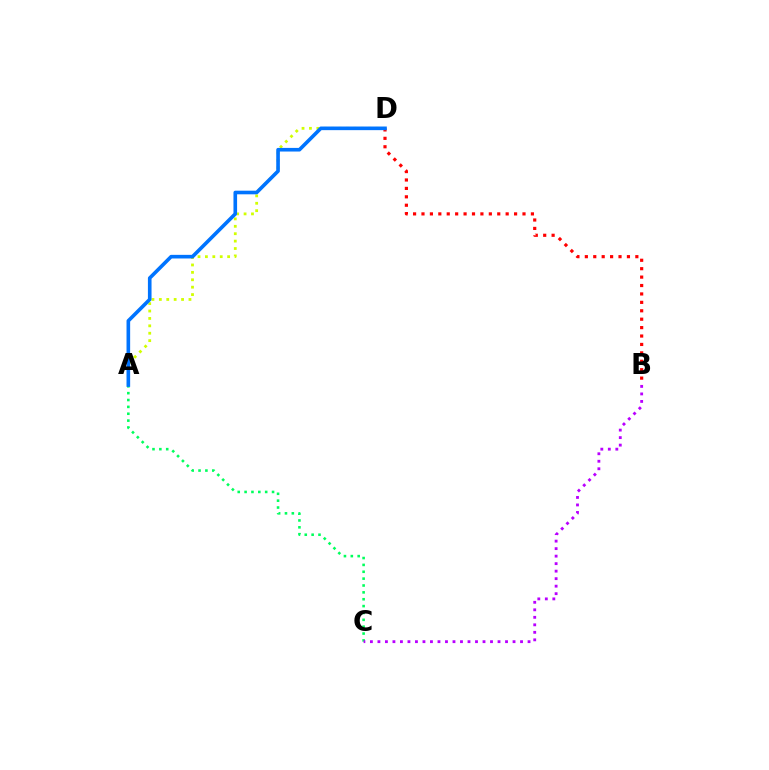{('A', 'D'): [{'color': '#d1ff00', 'line_style': 'dotted', 'thickness': 2.01}, {'color': '#0074ff', 'line_style': 'solid', 'thickness': 2.61}], ('A', 'C'): [{'color': '#00ff5c', 'line_style': 'dotted', 'thickness': 1.86}], ('B', 'D'): [{'color': '#ff0000', 'line_style': 'dotted', 'thickness': 2.29}], ('B', 'C'): [{'color': '#b900ff', 'line_style': 'dotted', 'thickness': 2.04}]}